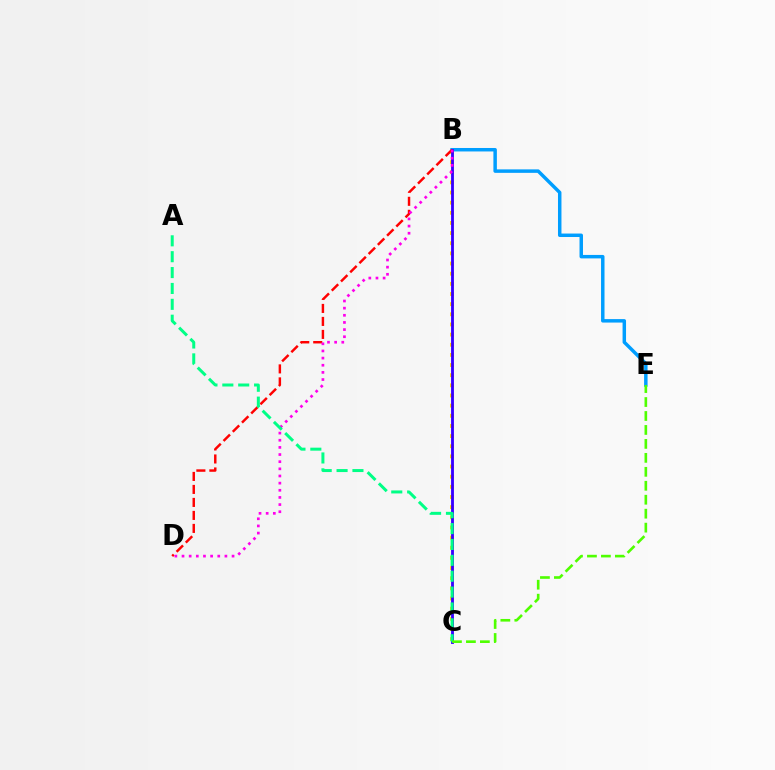{('B', 'E'): [{'color': '#009eff', 'line_style': 'solid', 'thickness': 2.5}], ('B', 'C'): [{'color': '#ffd500', 'line_style': 'dotted', 'thickness': 2.76}, {'color': '#3700ff', 'line_style': 'solid', 'thickness': 2.04}], ('B', 'D'): [{'color': '#ff0000', 'line_style': 'dashed', 'thickness': 1.77}, {'color': '#ff00ed', 'line_style': 'dotted', 'thickness': 1.94}], ('A', 'C'): [{'color': '#00ff86', 'line_style': 'dashed', 'thickness': 2.16}], ('C', 'E'): [{'color': '#4fff00', 'line_style': 'dashed', 'thickness': 1.9}]}